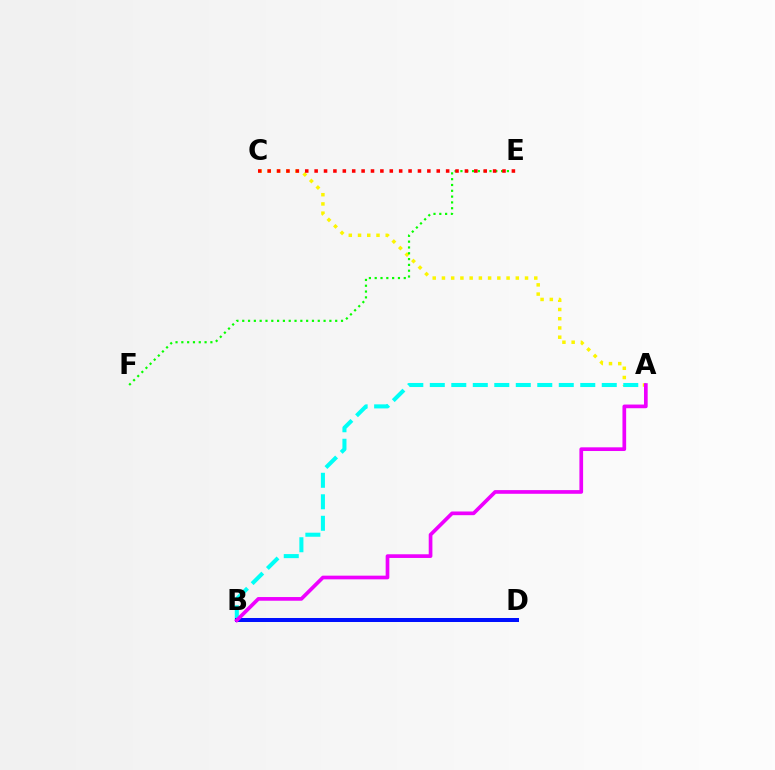{('A', 'C'): [{'color': '#fcf500', 'line_style': 'dotted', 'thickness': 2.51}], ('A', 'B'): [{'color': '#00fff6', 'line_style': 'dashed', 'thickness': 2.92}, {'color': '#ee00ff', 'line_style': 'solid', 'thickness': 2.65}], ('E', 'F'): [{'color': '#08ff00', 'line_style': 'dotted', 'thickness': 1.58}], ('B', 'D'): [{'color': '#0010ff', 'line_style': 'solid', 'thickness': 2.89}], ('C', 'E'): [{'color': '#ff0000', 'line_style': 'dotted', 'thickness': 2.55}]}